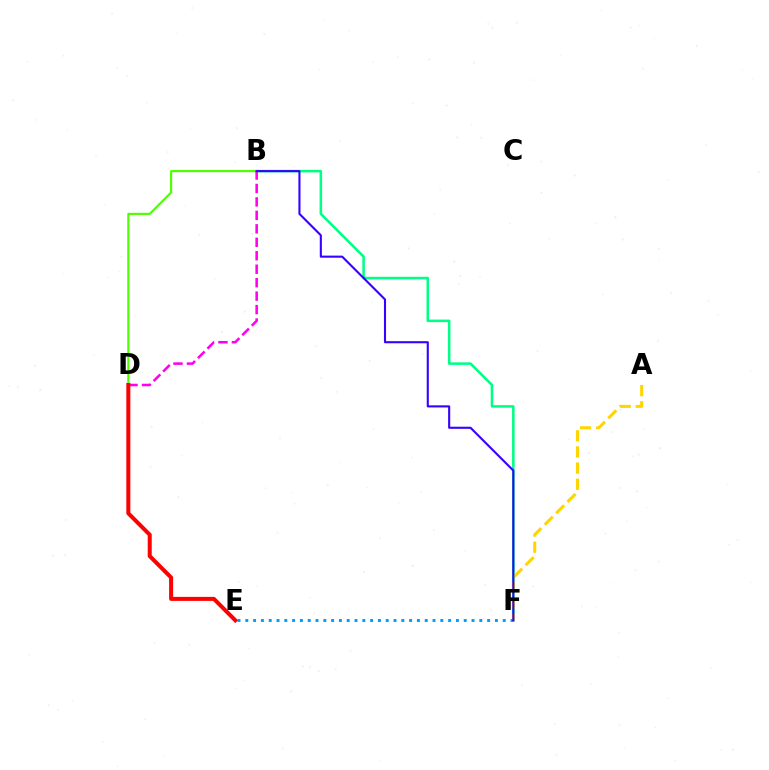{('B', 'F'): [{'color': '#00ff86', 'line_style': 'solid', 'thickness': 1.83}, {'color': '#3700ff', 'line_style': 'solid', 'thickness': 1.51}], ('A', 'F'): [{'color': '#ffd500', 'line_style': 'dashed', 'thickness': 2.19}], ('B', 'D'): [{'color': '#4fff00', 'line_style': 'solid', 'thickness': 1.56}, {'color': '#ff00ed', 'line_style': 'dashed', 'thickness': 1.83}], ('E', 'F'): [{'color': '#009eff', 'line_style': 'dotted', 'thickness': 2.12}], ('D', 'E'): [{'color': '#ff0000', 'line_style': 'solid', 'thickness': 2.89}]}